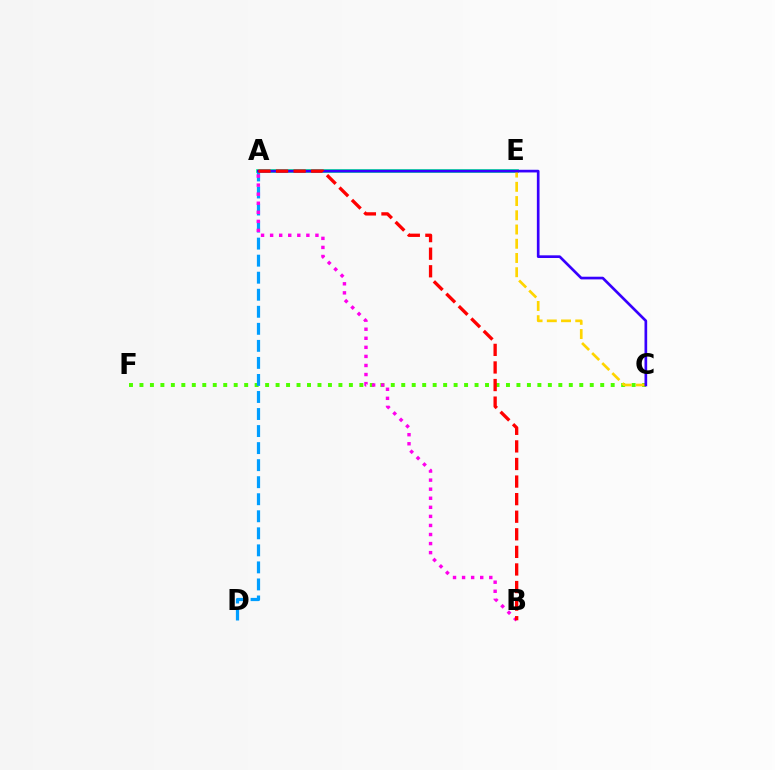{('A', 'E'): [{'color': '#00ff86', 'line_style': 'solid', 'thickness': 2.69}], ('C', 'F'): [{'color': '#4fff00', 'line_style': 'dotted', 'thickness': 2.85}], ('A', 'D'): [{'color': '#009eff', 'line_style': 'dashed', 'thickness': 2.31}], ('C', 'E'): [{'color': '#ffd500', 'line_style': 'dashed', 'thickness': 1.93}], ('A', 'B'): [{'color': '#ff00ed', 'line_style': 'dotted', 'thickness': 2.46}, {'color': '#ff0000', 'line_style': 'dashed', 'thickness': 2.39}], ('A', 'C'): [{'color': '#3700ff', 'line_style': 'solid', 'thickness': 1.92}]}